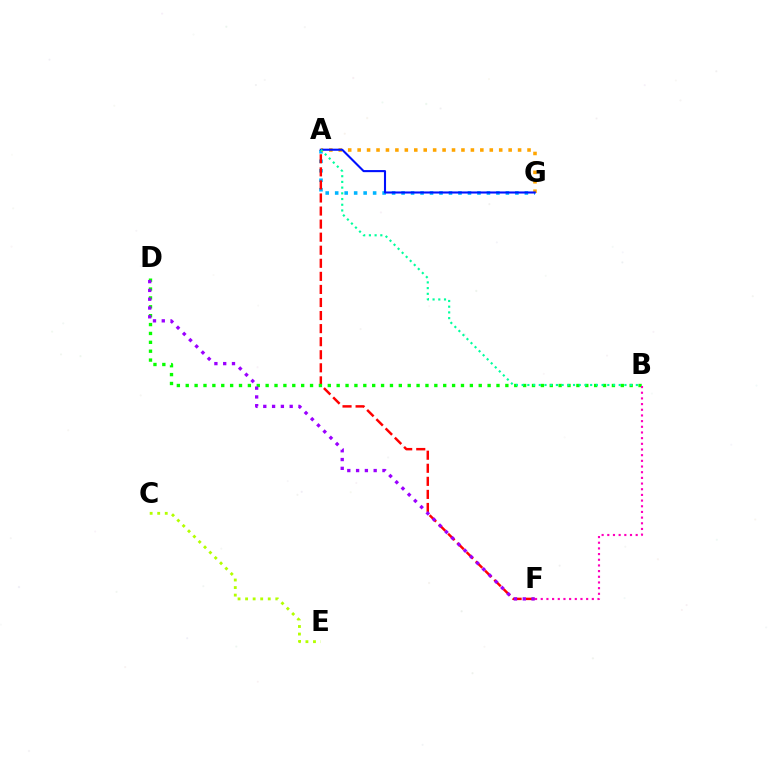{('A', 'G'): [{'color': '#00b5ff', 'line_style': 'dotted', 'thickness': 2.58}, {'color': '#ffa500', 'line_style': 'dotted', 'thickness': 2.56}, {'color': '#0010ff', 'line_style': 'solid', 'thickness': 1.51}], ('A', 'F'): [{'color': '#ff0000', 'line_style': 'dashed', 'thickness': 1.77}], ('B', 'D'): [{'color': '#08ff00', 'line_style': 'dotted', 'thickness': 2.41}], ('B', 'F'): [{'color': '#ff00bd', 'line_style': 'dotted', 'thickness': 1.54}], ('C', 'E'): [{'color': '#b3ff00', 'line_style': 'dotted', 'thickness': 2.05}], ('A', 'B'): [{'color': '#00ff9d', 'line_style': 'dotted', 'thickness': 1.55}], ('D', 'F'): [{'color': '#9b00ff', 'line_style': 'dotted', 'thickness': 2.39}]}